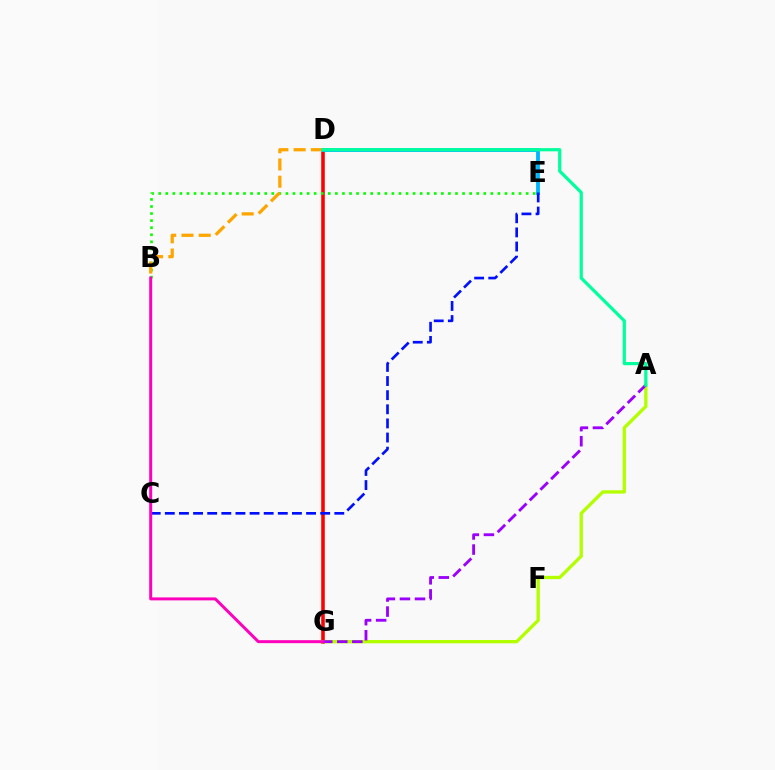{('D', 'G'): [{'color': '#ff0000', 'line_style': 'solid', 'thickness': 2.56}], ('D', 'E'): [{'color': '#00b5ff', 'line_style': 'solid', 'thickness': 2.77}], ('A', 'G'): [{'color': '#b3ff00', 'line_style': 'solid', 'thickness': 2.39}, {'color': '#9b00ff', 'line_style': 'dashed', 'thickness': 2.05}], ('C', 'E'): [{'color': '#0010ff', 'line_style': 'dashed', 'thickness': 1.92}], ('B', 'E'): [{'color': '#08ff00', 'line_style': 'dotted', 'thickness': 1.92}], ('B', 'D'): [{'color': '#ffa500', 'line_style': 'dashed', 'thickness': 2.34}], ('B', 'G'): [{'color': '#ff00bd', 'line_style': 'solid', 'thickness': 2.14}], ('A', 'D'): [{'color': '#00ff9d', 'line_style': 'solid', 'thickness': 2.32}]}